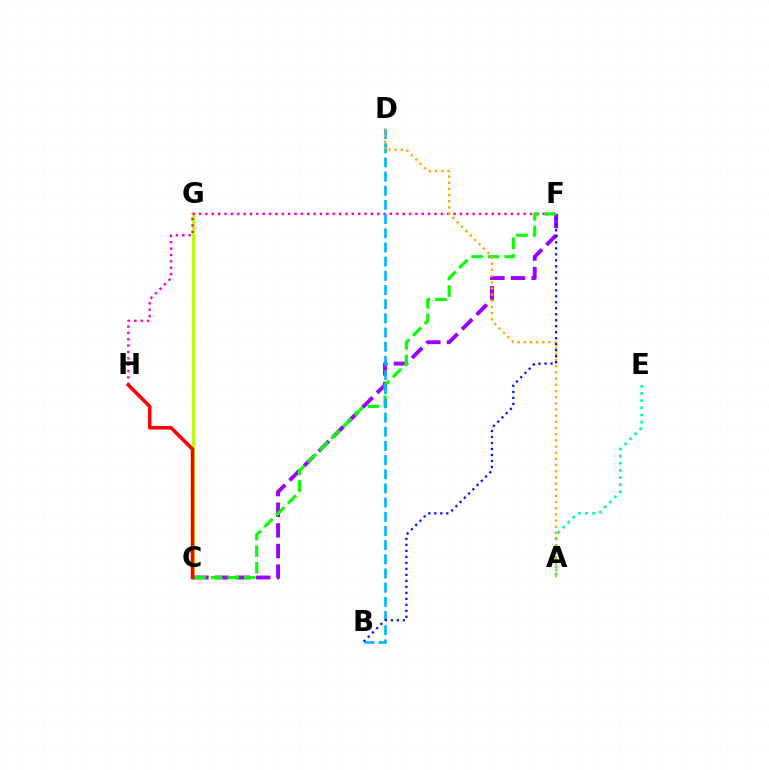{('C', 'G'): [{'color': '#b3ff00', 'line_style': 'solid', 'thickness': 2.04}], ('A', 'E'): [{'color': '#00ff9d', 'line_style': 'dotted', 'thickness': 1.94}], ('C', 'F'): [{'color': '#9b00ff', 'line_style': 'dashed', 'thickness': 2.8}, {'color': '#08ff00', 'line_style': 'dashed', 'thickness': 2.25}], ('F', 'H'): [{'color': '#ff00bd', 'line_style': 'dotted', 'thickness': 1.73}], ('B', 'D'): [{'color': '#00b5ff', 'line_style': 'dashed', 'thickness': 1.93}], ('A', 'D'): [{'color': '#ffa500', 'line_style': 'dotted', 'thickness': 1.68}], ('C', 'H'): [{'color': '#ff0000', 'line_style': 'solid', 'thickness': 2.55}], ('B', 'F'): [{'color': '#0010ff', 'line_style': 'dotted', 'thickness': 1.63}]}